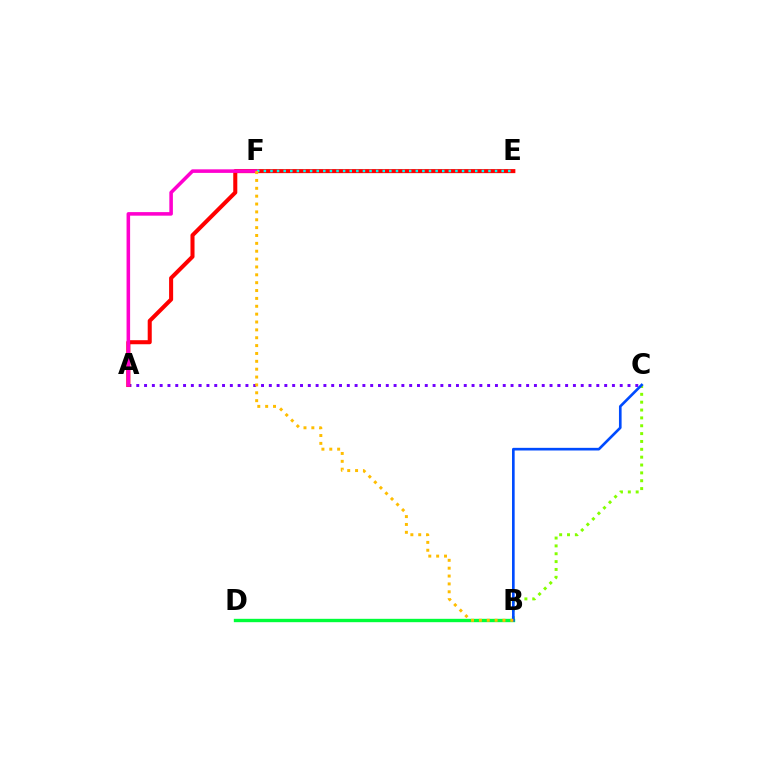{('B', 'C'): [{'color': '#84ff00', 'line_style': 'dotted', 'thickness': 2.13}, {'color': '#004bff', 'line_style': 'solid', 'thickness': 1.9}], ('B', 'D'): [{'color': '#00ff39', 'line_style': 'solid', 'thickness': 2.42}], ('A', 'C'): [{'color': '#7200ff', 'line_style': 'dotted', 'thickness': 2.12}], ('A', 'E'): [{'color': '#ff0000', 'line_style': 'solid', 'thickness': 2.91}], ('A', 'F'): [{'color': '#ff00cf', 'line_style': 'solid', 'thickness': 2.56}], ('E', 'F'): [{'color': '#00fff6', 'line_style': 'dotted', 'thickness': 1.79}], ('B', 'F'): [{'color': '#ffbd00', 'line_style': 'dotted', 'thickness': 2.14}]}